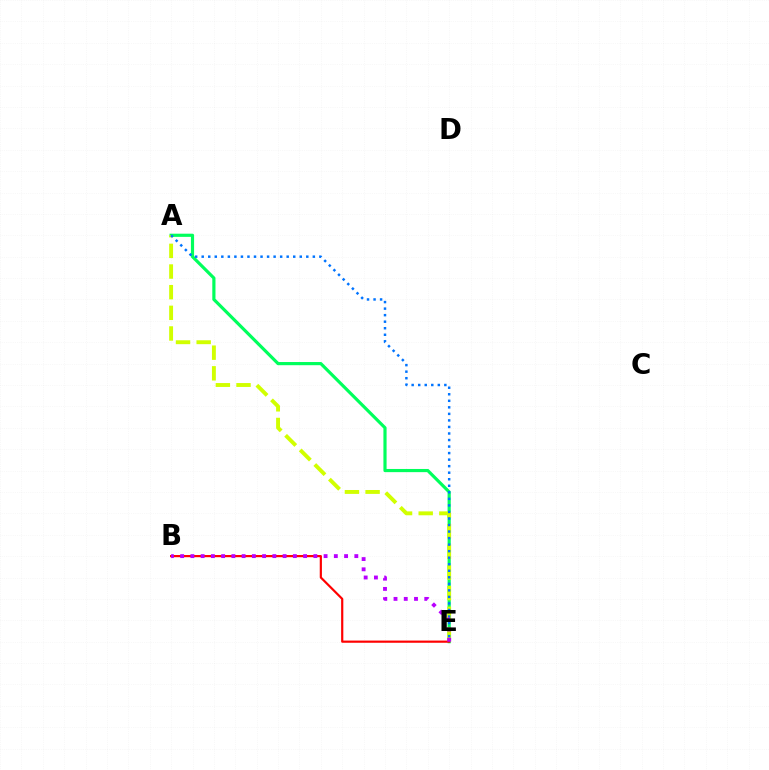{('A', 'E'): [{'color': '#00ff5c', 'line_style': 'solid', 'thickness': 2.29}, {'color': '#d1ff00', 'line_style': 'dashed', 'thickness': 2.81}, {'color': '#0074ff', 'line_style': 'dotted', 'thickness': 1.78}], ('B', 'E'): [{'color': '#ff0000', 'line_style': 'solid', 'thickness': 1.57}, {'color': '#b900ff', 'line_style': 'dotted', 'thickness': 2.78}]}